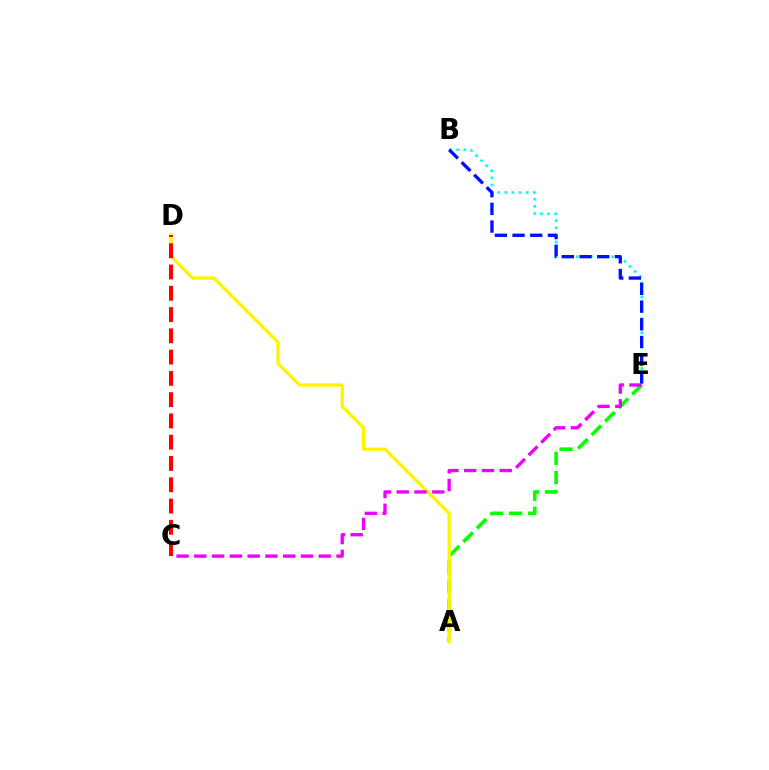{('A', 'E'): [{'color': '#08ff00', 'line_style': 'dashed', 'thickness': 2.6}], ('A', 'D'): [{'color': '#fcf500', 'line_style': 'solid', 'thickness': 2.34}], ('B', 'E'): [{'color': '#00fff6', 'line_style': 'dotted', 'thickness': 1.94}, {'color': '#0010ff', 'line_style': 'dashed', 'thickness': 2.4}], ('C', 'D'): [{'color': '#ff0000', 'line_style': 'dashed', 'thickness': 2.89}], ('C', 'E'): [{'color': '#ee00ff', 'line_style': 'dashed', 'thickness': 2.41}]}